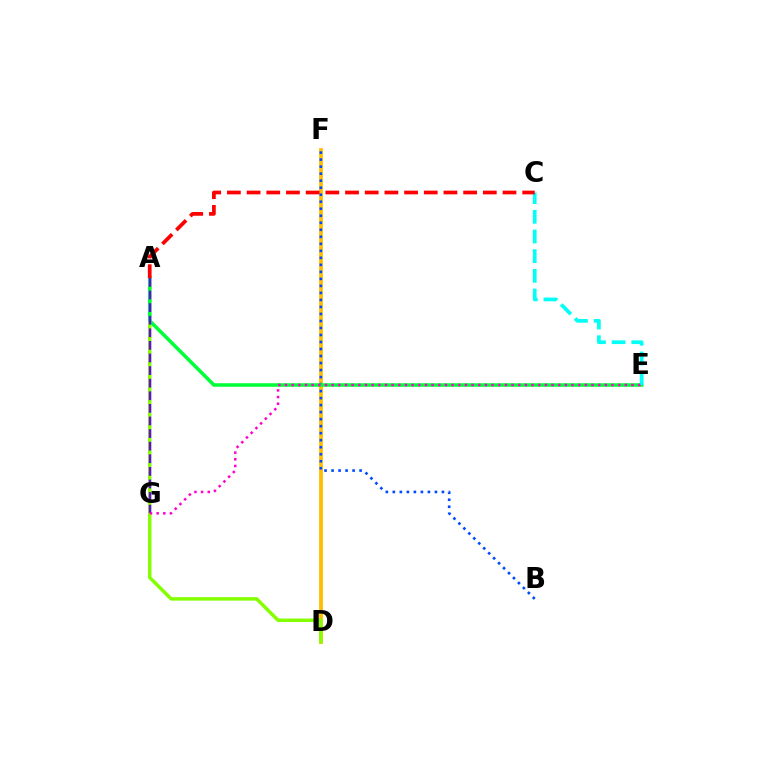{('D', 'F'): [{'color': '#ffbd00', 'line_style': 'solid', 'thickness': 2.72}], ('A', 'D'): [{'color': '#84ff00', 'line_style': 'solid', 'thickness': 2.49}], ('B', 'F'): [{'color': '#004bff', 'line_style': 'dotted', 'thickness': 1.91}], ('A', 'E'): [{'color': '#00ff39', 'line_style': 'solid', 'thickness': 2.56}], ('C', 'E'): [{'color': '#00fff6', 'line_style': 'dashed', 'thickness': 2.67}], ('A', 'G'): [{'color': '#7200ff', 'line_style': 'dashed', 'thickness': 1.71}], ('E', 'G'): [{'color': '#ff00cf', 'line_style': 'dotted', 'thickness': 1.81}], ('A', 'C'): [{'color': '#ff0000', 'line_style': 'dashed', 'thickness': 2.67}]}